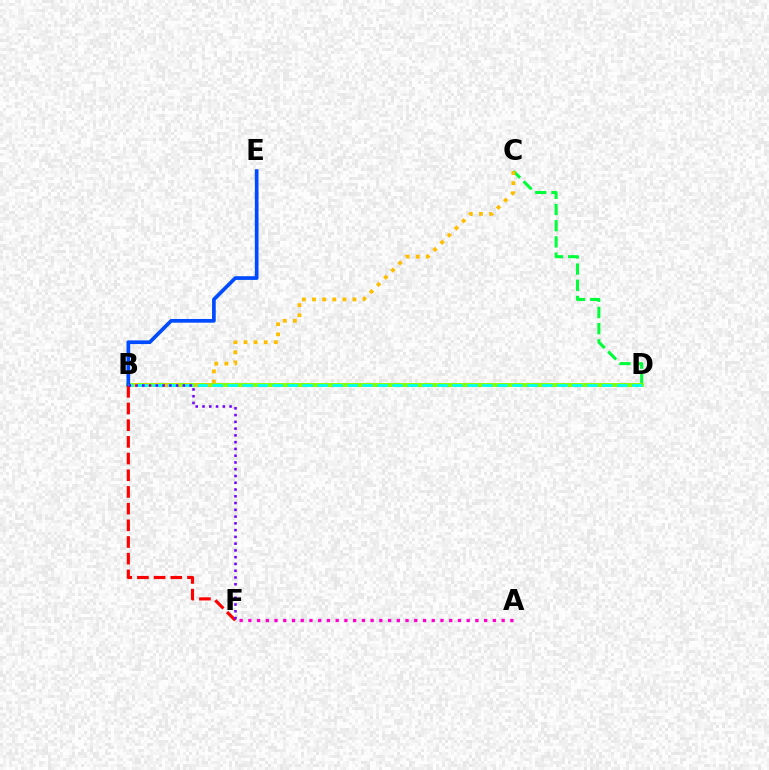{('A', 'F'): [{'color': '#ff00cf', 'line_style': 'dotted', 'thickness': 2.37}], ('C', 'D'): [{'color': '#00ff39', 'line_style': 'dashed', 'thickness': 2.2}], ('B', 'D'): [{'color': '#84ff00', 'line_style': 'solid', 'thickness': 2.83}, {'color': '#00fff6', 'line_style': 'dashed', 'thickness': 2.04}], ('B', 'C'): [{'color': '#ffbd00', 'line_style': 'dotted', 'thickness': 2.75}], ('B', 'E'): [{'color': '#004bff', 'line_style': 'solid', 'thickness': 2.66}], ('B', 'F'): [{'color': '#ff0000', 'line_style': 'dashed', 'thickness': 2.27}, {'color': '#7200ff', 'line_style': 'dotted', 'thickness': 1.84}]}